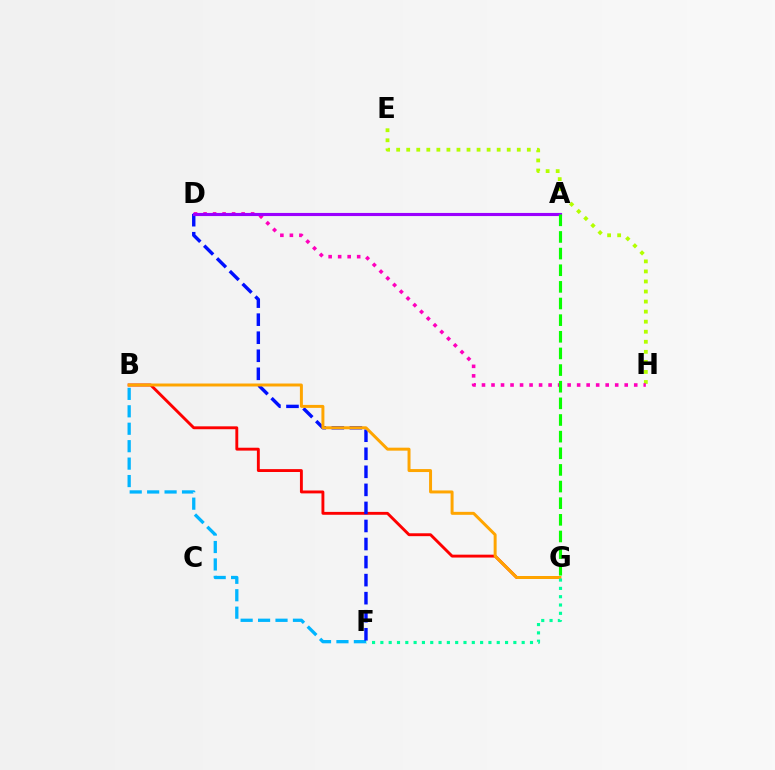{('B', 'G'): [{'color': '#ff0000', 'line_style': 'solid', 'thickness': 2.08}, {'color': '#ffa500', 'line_style': 'solid', 'thickness': 2.14}], ('B', 'F'): [{'color': '#00b5ff', 'line_style': 'dashed', 'thickness': 2.37}], ('D', 'F'): [{'color': '#0010ff', 'line_style': 'dashed', 'thickness': 2.45}], ('E', 'H'): [{'color': '#b3ff00', 'line_style': 'dotted', 'thickness': 2.73}], ('D', 'H'): [{'color': '#ff00bd', 'line_style': 'dotted', 'thickness': 2.59}], ('A', 'D'): [{'color': '#9b00ff', 'line_style': 'solid', 'thickness': 2.25}], ('F', 'G'): [{'color': '#00ff9d', 'line_style': 'dotted', 'thickness': 2.26}], ('A', 'G'): [{'color': '#08ff00', 'line_style': 'dashed', 'thickness': 2.26}]}